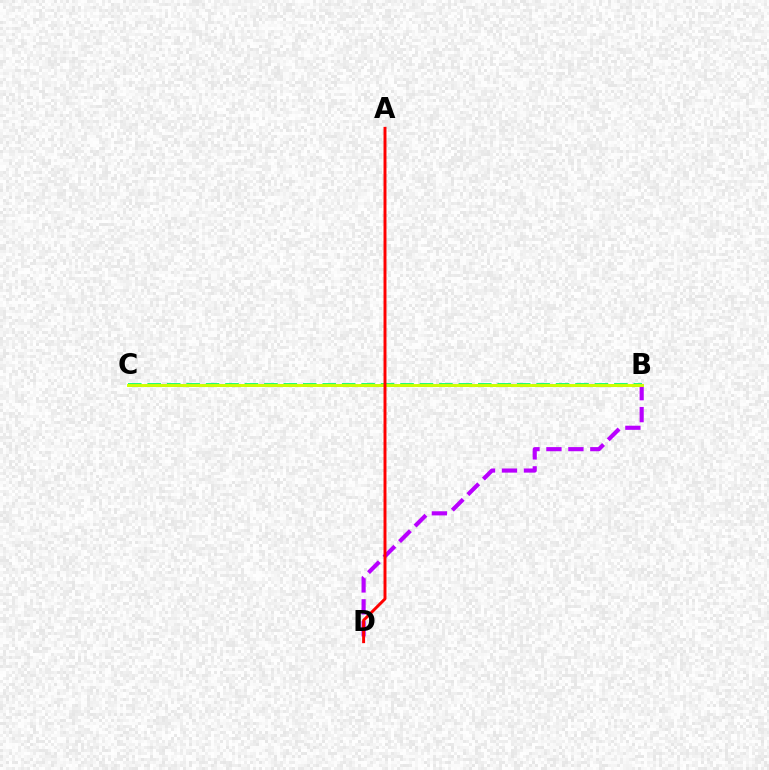{('B', 'C'): [{'color': '#00ff5c', 'line_style': 'dashed', 'thickness': 2.64}, {'color': '#0074ff', 'line_style': 'dashed', 'thickness': 1.95}, {'color': '#d1ff00', 'line_style': 'solid', 'thickness': 2.1}], ('B', 'D'): [{'color': '#b900ff', 'line_style': 'dashed', 'thickness': 2.98}], ('A', 'D'): [{'color': '#ff0000', 'line_style': 'solid', 'thickness': 2.12}]}